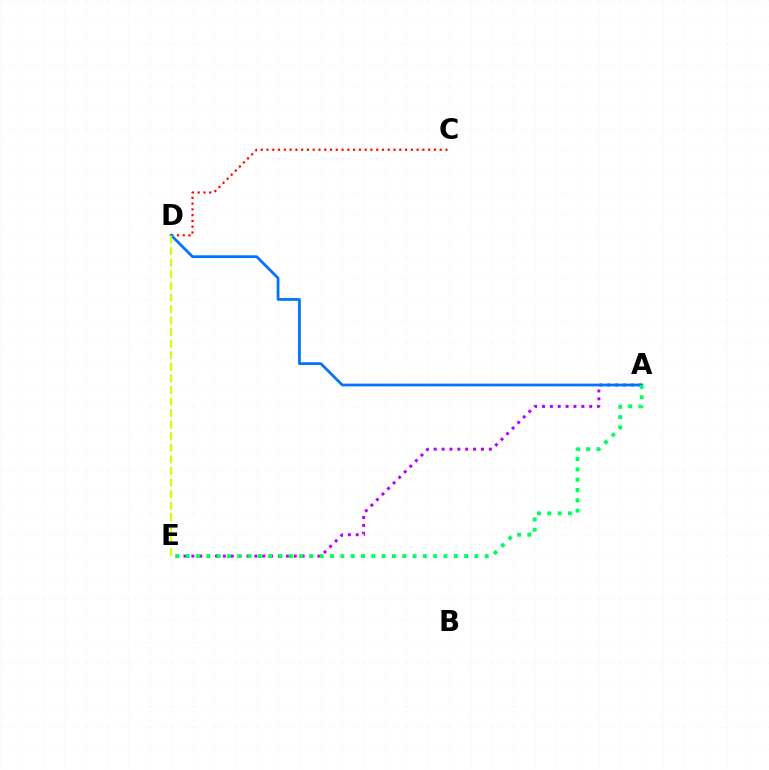{('A', 'E'): [{'color': '#b900ff', 'line_style': 'dotted', 'thickness': 2.14}, {'color': '#00ff5c', 'line_style': 'dotted', 'thickness': 2.8}], ('C', 'D'): [{'color': '#ff0000', 'line_style': 'dotted', 'thickness': 1.57}], ('A', 'D'): [{'color': '#0074ff', 'line_style': 'solid', 'thickness': 1.99}], ('D', 'E'): [{'color': '#d1ff00', 'line_style': 'dashed', 'thickness': 1.57}]}